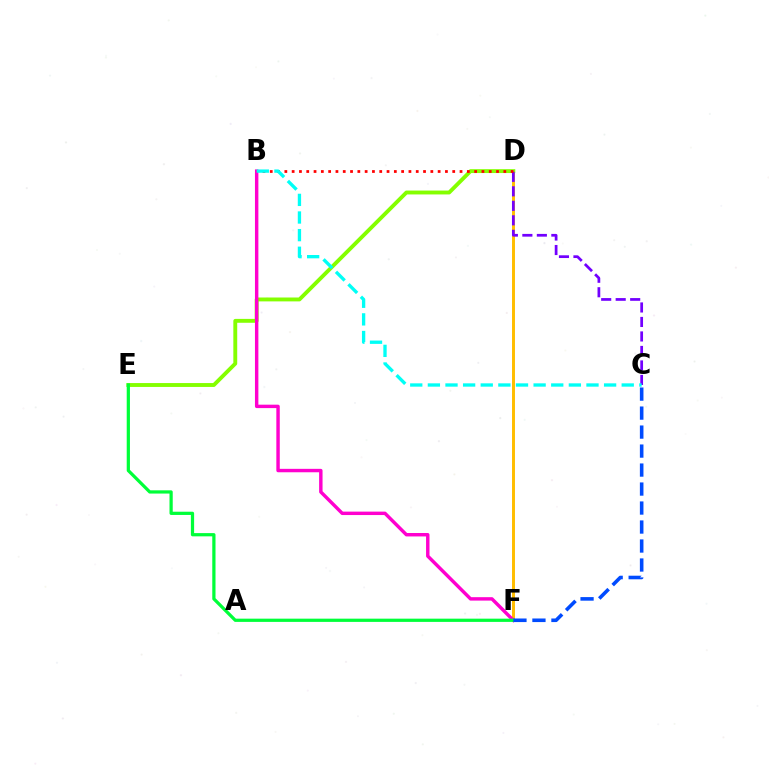{('D', 'F'): [{'color': '#ffbd00', 'line_style': 'solid', 'thickness': 2.13}], ('D', 'E'): [{'color': '#84ff00', 'line_style': 'solid', 'thickness': 2.79}], ('B', 'F'): [{'color': '#ff00cf', 'line_style': 'solid', 'thickness': 2.47}], ('C', 'D'): [{'color': '#7200ff', 'line_style': 'dashed', 'thickness': 1.97}], ('B', 'D'): [{'color': '#ff0000', 'line_style': 'dotted', 'thickness': 1.98}], ('E', 'F'): [{'color': '#00ff39', 'line_style': 'solid', 'thickness': 2.33}], ('C', 'F'): [{'color': '#004bff', 'line_style': 'dashed', 'thickness': 2.58}], ('B', 'C'): [{'color': '#00fff6', 'line_style': 'dashed', 'thickness': 2.39}]}